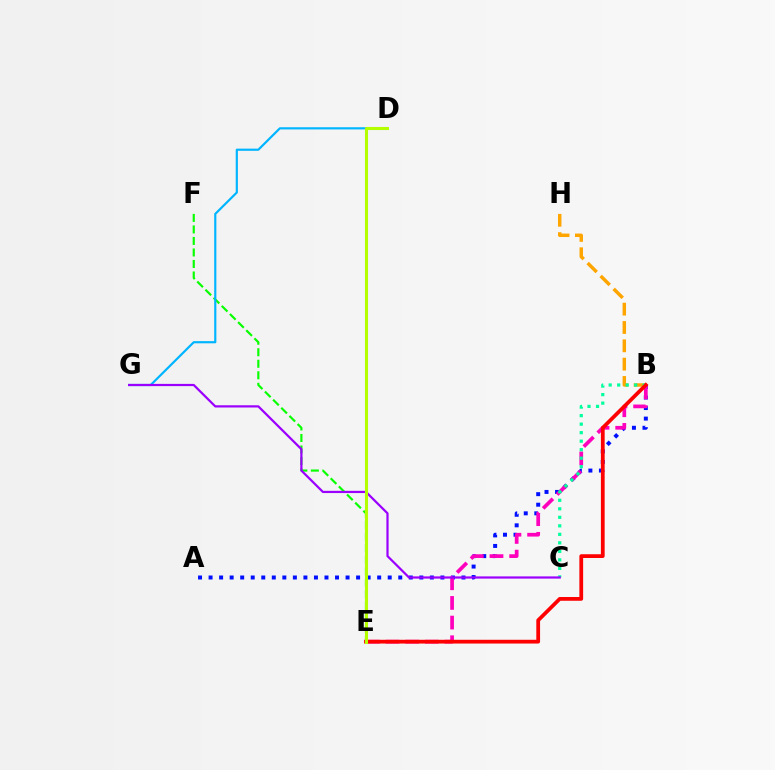{('E', 'F'): [{'color': '#08ff00', 'line_style': 'dashed', 'thickness': 1.56}], ('B', 'H'): [{'color': '#ffa500', 'line_style': 'dashed', 'thickness': 2.49}], ('A', 'B'): [{'color': '#0010ff', 'line_style': 'dotted', 'thickness': 2.86}], ('D', 'G'): [{'color': '#00b5ff', 'line_style': 'solid', 'thickness': 1.57}], ('B', 'E'): [{'color': '#ff00bd', 'line_style': 'dashed', 'thickness': 2.67}, {'color': '#ff0000', 'line_style': 'solid', 'thickness': 2.71}], ('B', 'C'): [{'color': '#00ff9d', 'line_style': 'dotted', 'thickness': 2.31}], ('C', 'G'): [{'color': '#9b00ff', 'line_style': 'solid', 'thickness': 1.6}], ('D', 'E'): [{'color': '#b3ff00', 'line_style': 'solid', 'thickness': 2.2}]}